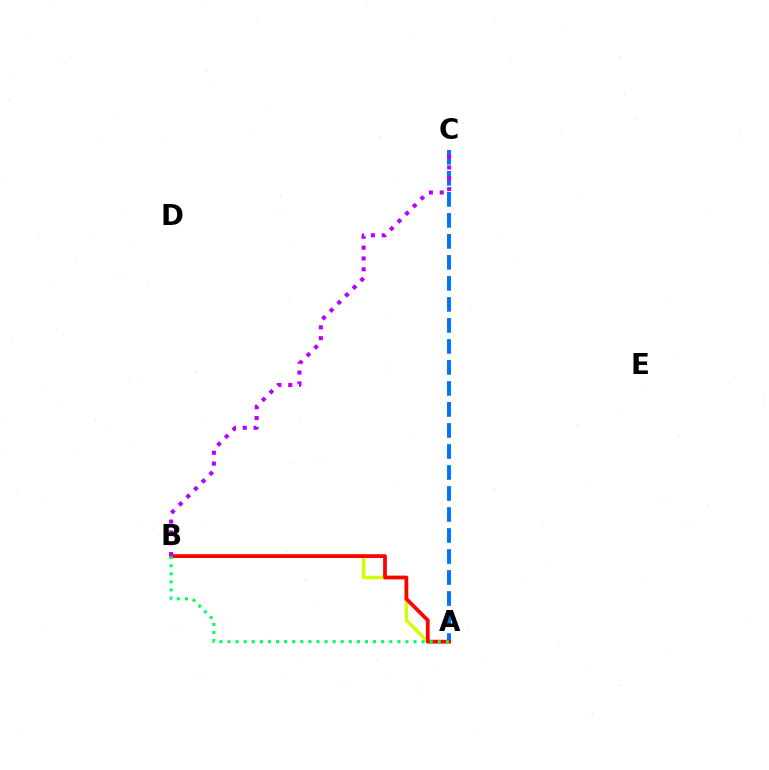{('A', 'B'): [{'color': '#d1ff00', 'line_style': 'solid', 'thickness': 2.45}, {'color': '#ff0000', 'line_style': 'solid', 'thickness': 2.69}, {'color': '#00ff5c', 'line_style': 'dotted', 'thickness': 2.2}], ('A', 'C'): [{'color': '#0074ff', 'line_style': 'dashed', 'thickness': 2.85}], ('B', 'C'): [{'color': '#b900ff', 'line_style': 'dotted', 'thickness': 2.94}]}